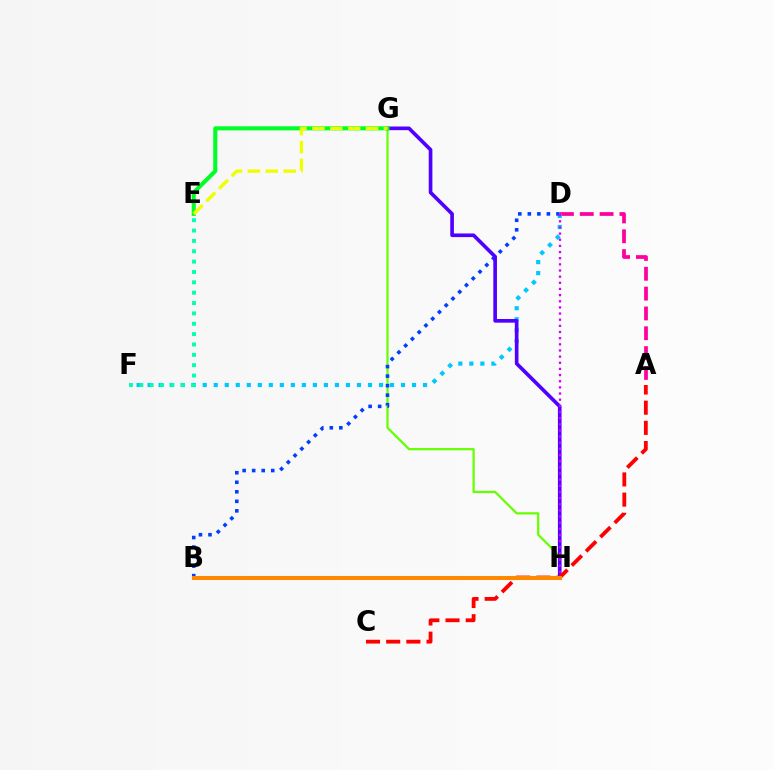{('A', 'D'): [{'color': '#ff00a0', 'line_style': 'dashed', 'thickness': 2.69}], ('D', 'F'): [{'color': '#00c7ff', 'line_style': 'dotted', 'thickness': 2.99}], ('G', 'H'): [{'color': '#66ff00', 'line_style': 'solid', 'thickness': 1.61}, {'color': '#4f00ff', 'line_style': 'solid', 'thickness': 2.62}], ('B', 'D'): [{'color': '#003fff', 'line_style': 'dotted', 'thickness': 2.59}], ('D', 'H'): [{'color': '#d600ff', 'line_style': 'dotted', 'thickness': 1.67}], ('A', 'C'): [{'color': '#ff0000', 'line_style': 'dashed', 'thickness': 2.74}], ('E', 'G'): [{'color': '#00ff27', 'line_style': 'solid', 'thickness': 2.93}, {'color': '#eeff00', 'line_style': 'dashed', 'thickness': 2.43}], ('E', 'F'): [{'color': '#00ffaf', 'line_style': 'dotted', 'thickness': 2.81}], ('B', 'H'): [{'color': '#ff8800', 'line_style': 'solid', 'thickness': 2.91}]}